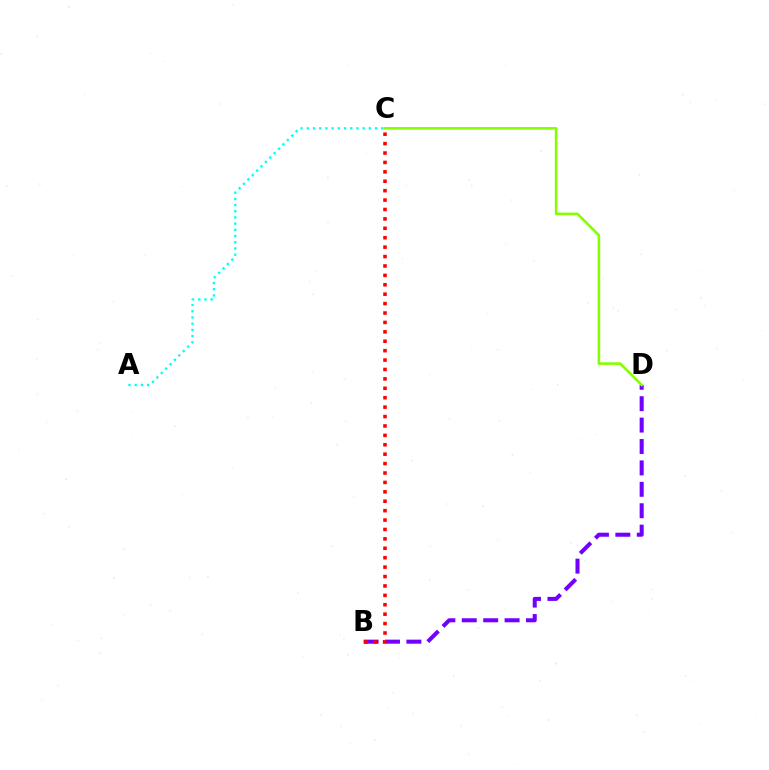{('B', 'D'): [{'color': '#7200ff', 'line_style': 'dashed', 'thickness': 2.91}], ('B', 'C'): [{'color': '#ff0000', 'line_style': 'dotted', 'thickness': 2.56}], ('C', 'D'): [{'color': '#84ff00', 'line_style': 'solid', 'thickness': 1.87}], ('A', 'C'): [{'color': '#00fff6', 'line_style': 'dotted', 'thickness': 1.69}]}